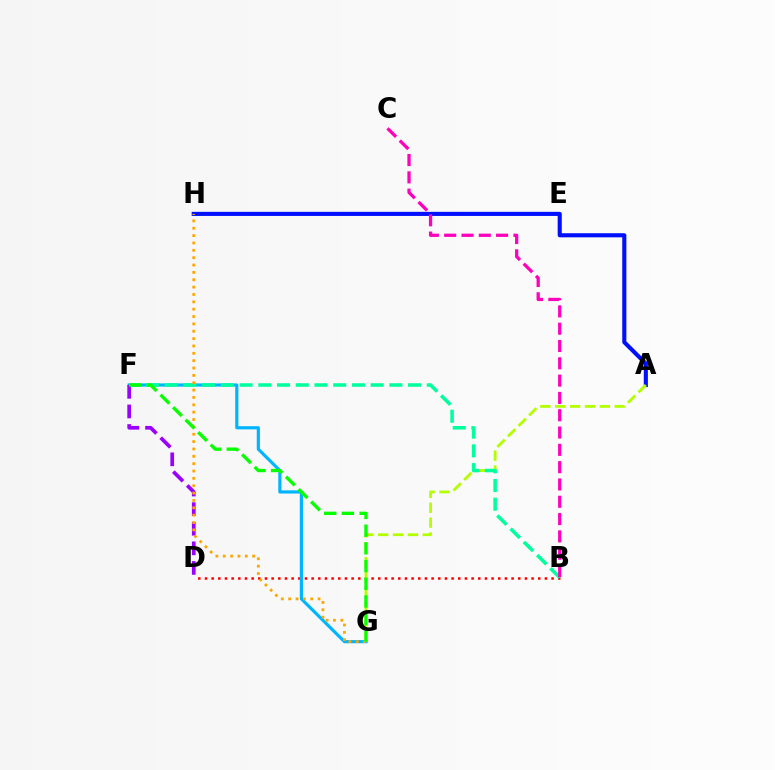{('B', 'D'): [{'color': '#ff0000', 'line_style': 'dotted', 'thickness': 1.81}], ('F', 'G'): [{'color': '#00b5ff', 'line_style': 'solid', 'thickness': 2.28}, {'color': '#08ff00', 'line_style': 'dashed', 'thickness': 2.4}], ('A', 'H'): [{'color': '#0010ff', 'line_style': 'solid', 'thickness': 2.96}], ('D', 'F'): [{'color': '#9b00ff', 'line_style': 'dashed', 'thickness': 2.66}], ('A', 'G'): [{'color': '#b3ff00', 'line_style': 'dashed', 'thickness': 2.02}], ('B', 'F'): [{'color': '#00ff9d', 'line_style': 'dashed', 'thickness': 2.54}], ('G', 'H'): [{'color': '#ffa500', 'line_style': 'dotted', 'thickness': 2.0}], ('B', 'C'): [{'color': '#ff00bd', 'line_style': 'dashed', 'thickness': 2.35}]}